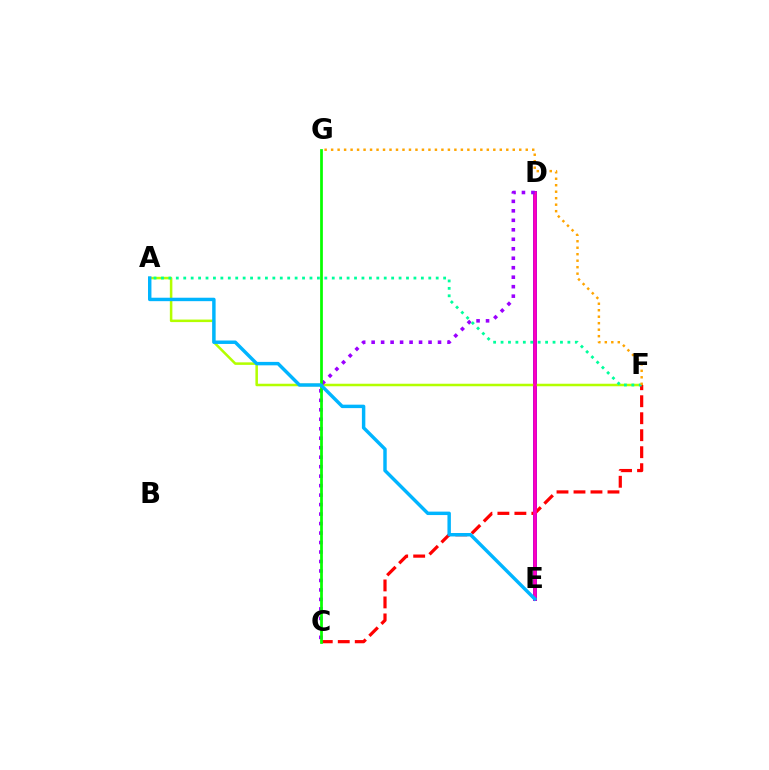{('D', 'E'): [{'color': '#0010ff', 'line_style': 'solid', 'thickness': 2.78}, {'color': '#ff00bd', 'line_style': 'solid', 'thickness': 2.59}], ('A', 'F'): [{'color': '#b3ff00', 'line_style': 'solid', 'thickness': 1.82}, {'color': '#00ff9d', 'line_style': 'dotted', 'thickness': 2.02}], ('C', 'F'): [{'color': '#ff0000', 'line_style': 'dashed', 'thickness': 2.31}], ('C', 'D'): [{'color': '#9b00ff', 'line_style': 'dotted', 'thickness': 2.58}], ('C', 'G'): [{'color': '#08ff00', 'line_style': 'solid', 'thickness': 1.97}], ('F', 'G'): [{'color': '#ffa500', 'line_style': 'dotted', 'thickness': 1.76}], ('A', 'E'): [{'color': '#00b5ff', 'line_style': 'solid', 'thickness': 2.48}]}